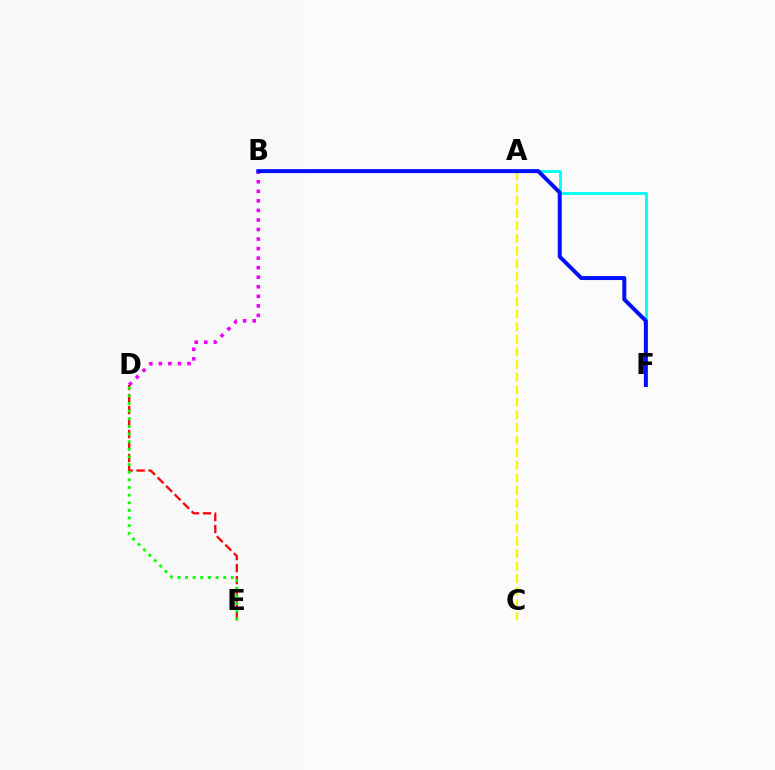{('B', 'D'): [{'color': '#ee00ff', 'line_style': 'dotted', 'thickness': 2.59}], ('A', 'F'): [{'color': '#00fff6', 'line_style': 'solid', 'thickness': 2.06}], ('D', 'E'): [{'color': '#ff0000', 'line_style': 'dashed', 'thickness': 1.63}, {'color': '#08ff00', 'line_style': 'dotted', 'thickness': 2.08}], ('A', 'C'): [{'color': '#fcf500', 'line_style': 'dashed', 'thickness': 1.71}], ('B', 'F'): [{'color': '#0010ff', 'line_style': 'solid', 'thickness': 2.86}]}